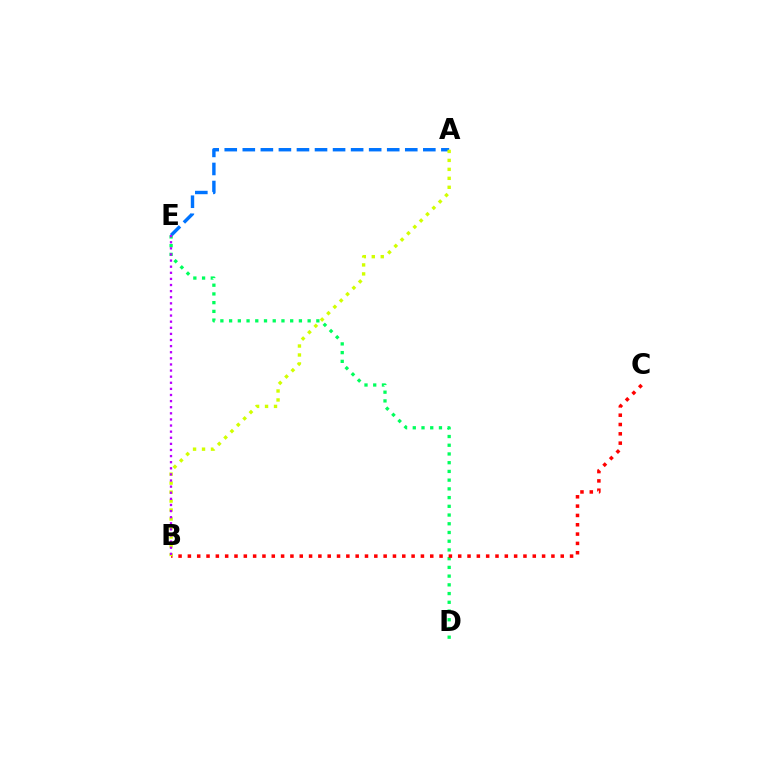{('A', 'E'): [{'color': '#0074ff', 'line_style': 'dashed', 'thickness': 2.45}], ('D', 'E'): [{'color': '#00ff5c', 'line_style': 'dotted', 'thickness': 2.37}], ('B', 'C'): [{'color': '#ff0000', 'line_style': 'dotted', 'thickness': 2.53}], ('A', 'B'): [{'color': '#d1ff00', 'line_style': 'dotted', 'thickness': 2.44}], ('B', 'E'): [{'color': '#b900ff', 'line_style': 'dotted', 'thickness': 1.66}]}